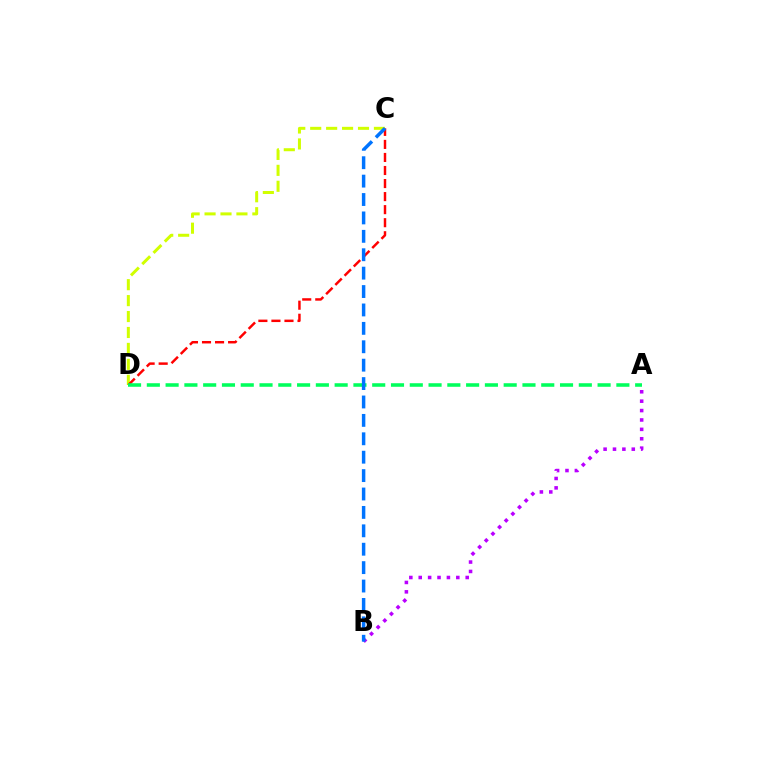{('A', 'B'): [{'color': '#b900ff', 'line_style': 'dotted', 'thickness': 2.55}], ('C', 'D'): [{'color': '#d1ff00', 'line_style': 'dashed', 'thickness': 2.16}, {'color': '#ff0000', 'line_style': 'dashed', 'thickness': 1.77}], ('A', 'D'): [{'color': '#00ff5c', 'line_style': 'dashed', 'thickness': 2.55}], ('B', 'C'): [{'color': '#0074ff', 'line_style': 'dashed', 'thickness': 2.5}]}